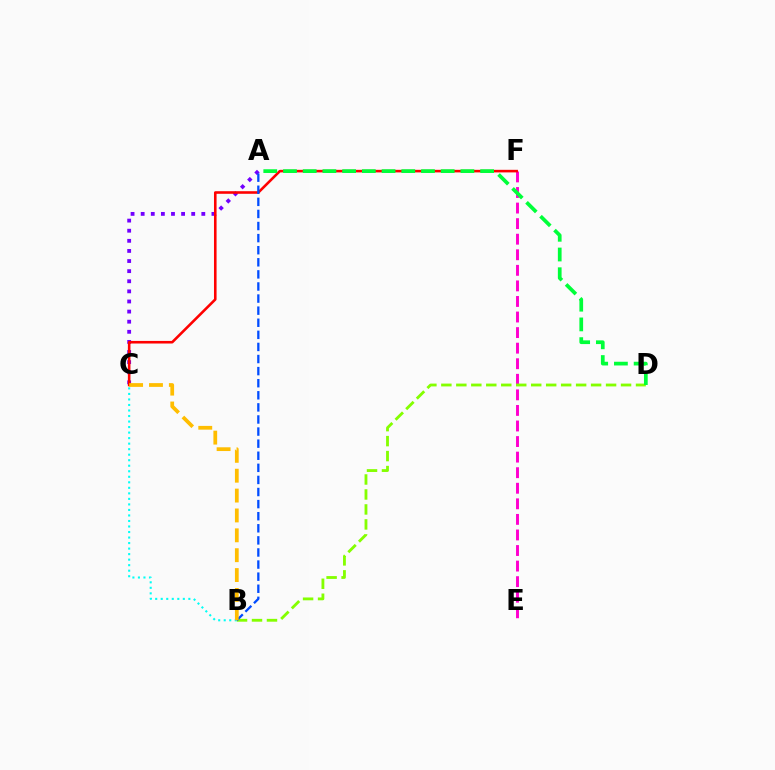{('E', 'F'): [{'color': '#ff00cf', 'line_style': 'dashed', 'thickness': 2.11}], ('B', 'D'): [{'color': '#84ff00', 'line_style': 'dashed', 'thickness': 2.03}], ('A', 'C'): [{'color': '#7200ff', 'line_style': 'dotted', 'thickness': 2.75}], ('C', 'F'): [{'color': '#ff0000', 'line_style': 'solid', 'thickness': 1.86}], ('A', 'D'): [{'color': '#00ff39', 'line_style': 'dashed', 'thickness': 2.68}], ('A', 'B'): [{'color': '#004bff', 'line_style': 'dashed', 'thickness': 1.64}], ('B', 'C'): [{'color': '#00fff6', 'line_style': 'dotted', 'thickness': 1.5}, {'color': '#ffbd00', 'line_style': 'dashed', 'thickness': 2.7}]}